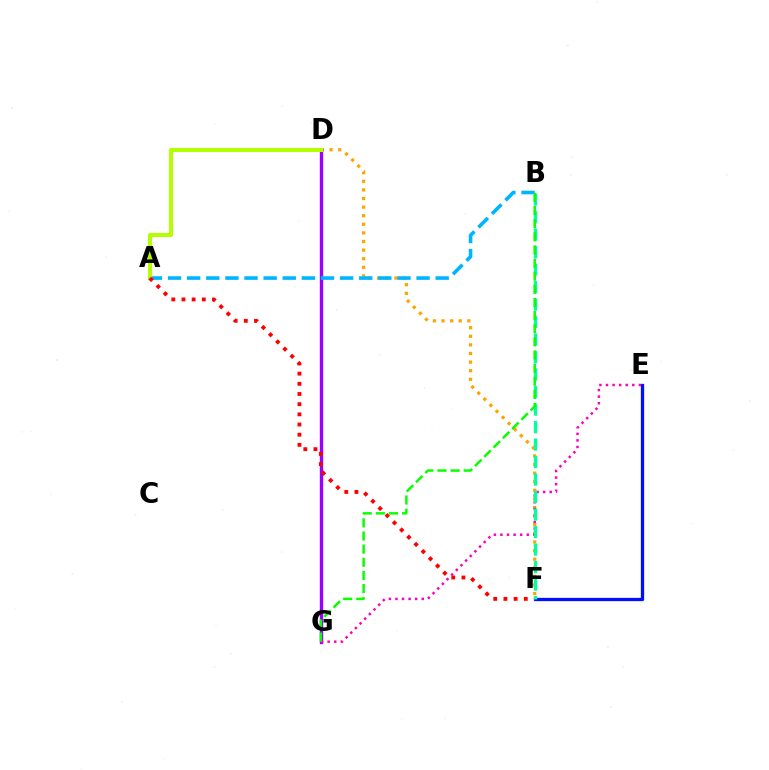{('D', 'F'): [{'color': '#ffa500', 'line_style': 'dotted', 'thickness': 2.34}], ('D', 'G'): [{'color': '#9b00ff', 'line_style': 'solid', 'thickness': 2.43}], ('E', 'F'): [{'color': '#0010ff', 'line_style': 'solid', 'thickness': 2.37}], ('A', 'B'): [{'color': '#00b5ff', 'line_style': 'dashed', 'thickness': 2.6}], ('A', 'D'): [{'color': '#b3ff00', 'line_style': 'solid', 'thickness': 2.93}], ('E', 'G'): [{'color': '#ff00bd', 'line_style': 'dotted', 'thickness': 1.79}], ('A', 'F'): [{'color': '#ff0000', 'line_style': 'dotted', 'thickness': 2.76}], ('B', 'F'): [{'color': '#00ff9d', 'line_style': 'dashed', 'thickness': 2.38}], ('B', 'G'): [{'color': '#08ff00', 'line_style': 'dashed', 'thickness': 1.78}]}